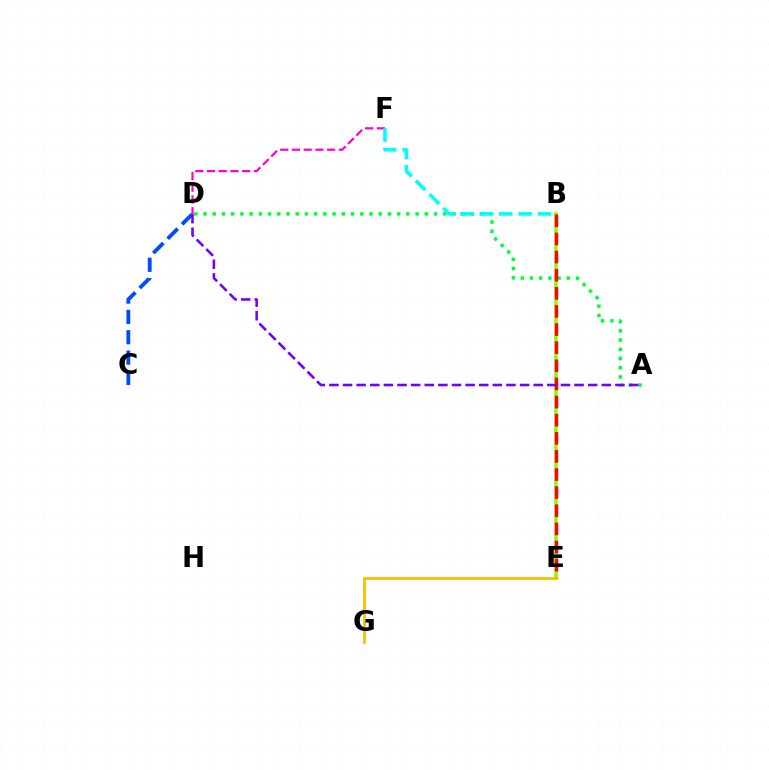{('D', 'F'): [{'color': '#ff00cf', 'line_style': 'dashed', 'thickness': 1.59}], ('A', 'D'): [{'color': '#00ff39', 'line_style': 'dotted', 'thickness': 2.51}, {'color': '#7200ff', 'line_style': 'dashed', 'thickness': 1.85}], ('B', 'E'): [{'color': '#84ff00', 'line_style': 'solid', 'thickness': 2.56}, {'color': '#ff0000', 'line_style': 'dashed', 'thickness': 2.46}], ('C', 'D'): [{'color': '#004bff', 'line_style': 'dashed', 'thickness': 2.76}], ('B', 'F'): [{'color': '#00fff6', 'line_style': 'dashed', 'thickness': 2.63}], ('E', 'G'): [{'color': '#ffbd00', 'line_style': 'solid', 'thickness': 2.02}]}